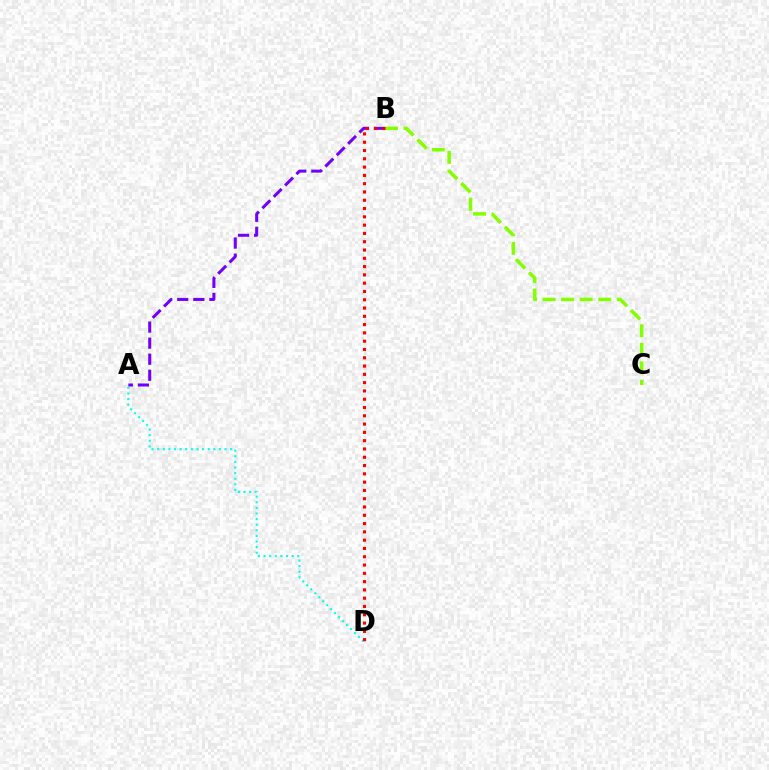{('A', 'D'): [{'color': '#00fff6', 'line_style': 'dotted', 'thickness': 1.53}], ('B', 'C'): [{'color': '#84ff00', 'line_style': 'dashed', 'thickness': 2.52}], ('A', 'B'): [{'color': '#7200ff', 'line_style': 'dashed', 'thickness': 2.18}], ('B', 'D'): [{'color': '#ff0000', 'line_style': 'dotted', 'thickness': 2.25}]}